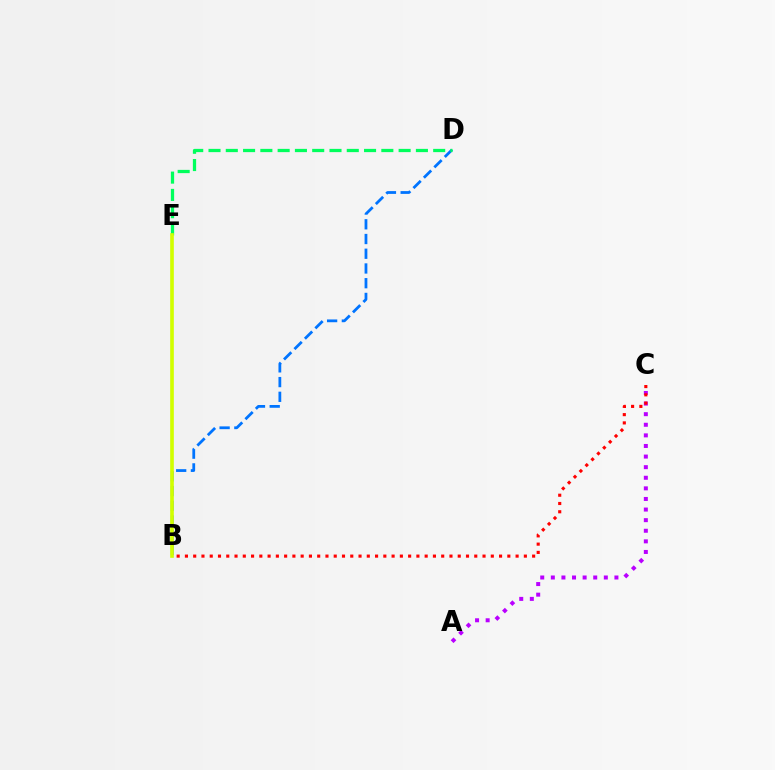{('B', 'D'): [{'color': '#0074ff', 'line_style': 'dashed', 'thickness': 2.0}], ('D', 'E'): [{'color': '#00ff5c', 'line_style': 'dashed', 'thickness': 2.35}], ('A', 'C'): [{'color': '#b900ff', 'line_style': 'dotted', 'thickness': 2.88}], ('B', 'C'): [{'color': '#ff0000', 'line_style': 'dotted', 'thickness': 2.25}], ('B', 'E'): [{'color': '#d1ff00', 'line_style': 'solid', 'thickness': 2.62}]}